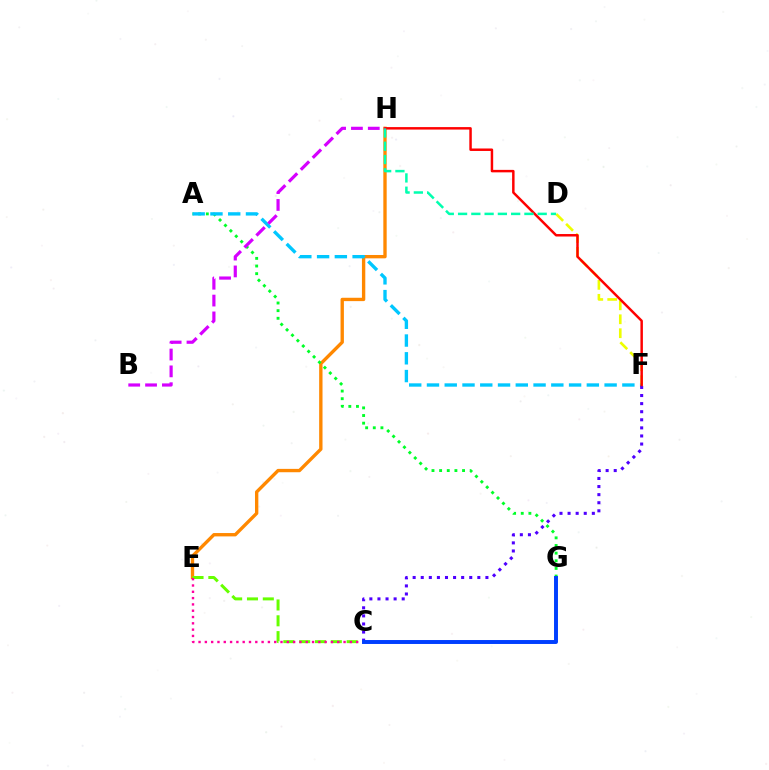{('E', 'H'): [{'color': '#ff8800', 'line_style': 'solid', 'thickness': 2.42}], ('A', 'G'): [{'color': '#00ff27', 'line_style': 'dotted', 'thickness': 2.08}], ('A', 'F'): [{'color': '#00c7ff', 'line_style': 'dashed', 'thickness': 2.41}], ('C', 'F'): [{'color': '#4f00ff', 'line_style': 'dotted', 'thickness': 2.2}], ('C', 'E'): [{'color': '#66ff00', 'line_style': 'dashed', 'thickness': 2.15}, {'color': '#ff00a0', 'line_style': 'dotted', 'thickness': 1.71}], ('D', 'F'): [{'color': '#eeff00', 'line_style': 'dashed', 'thickness': 1.89}], ('F', 'H'): [{'color': '#ff0000', 'line_style': 'solid', 'thickness': 1.78}], ('C', 'G'): [{'color': '#003fff', 'line_style': 'solid', 'thickness': 2.84}], ('D', 'H'): [{'color': '#00ffaf', 'line_style': 'dashed', 'thickness': 1.8}], ('B', 'H'): [{'color': '#d600ff', 'line_style': 'dashed', 'thickness': 2.29}]}